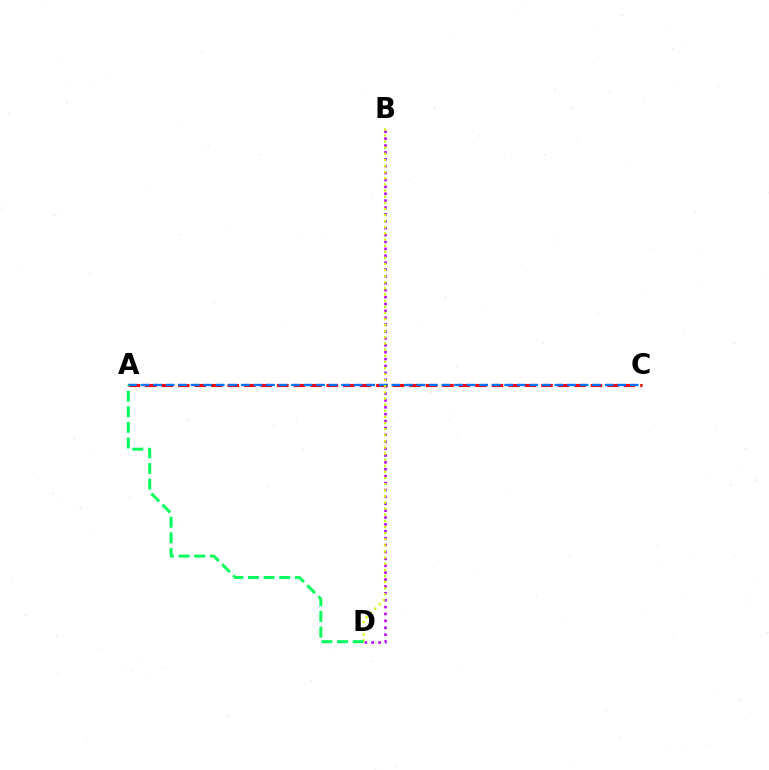{('B', 'D'): [{'color': '#b900ff', 'line_style': 'dotted', 'thickness': 1.87}, {'color': '#d1ff00', 'line_style': 'dotted', 'thickness': 1.66}], ('A', 'C'): [{'color': '#ff0000', 'line_style': 'dashed', 'thickness': 2.24}, {'color': '#0074ff', 'line_style': 'dashed', 'thickness': 1.7}], ('A', 'D'): [{'color': '#00ff5c', 'line_style': 'dashed', 'thickness': 2.12}]}